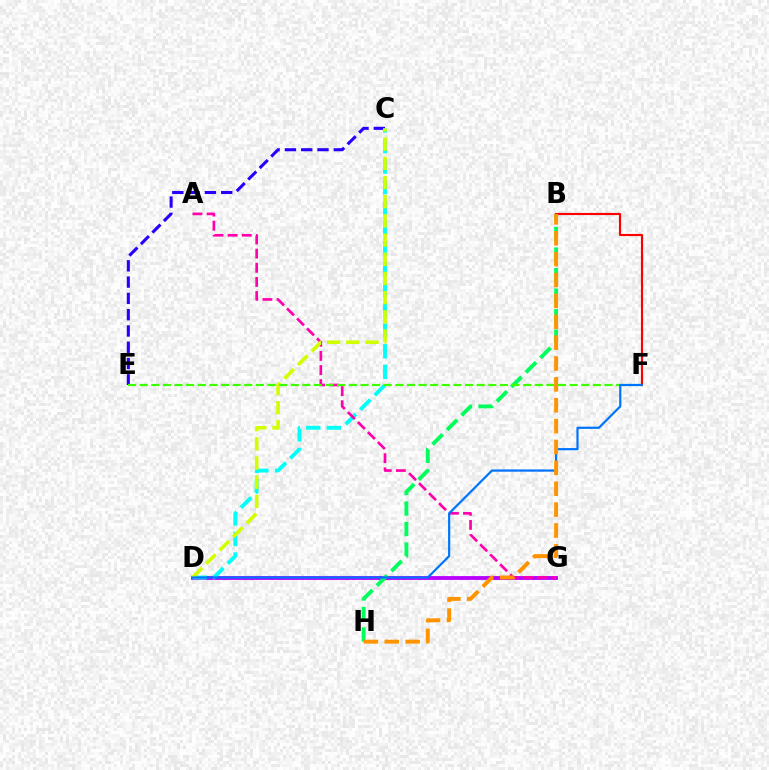{('D', 'G'): [{'color': '#b900ff', 'line_style': 'solid', 'thickness': 2.76}], ('C', 'E'): [{'color': '#2500ff', 'line_style': 'dashed', 'thickness': 2.21}], ('B', 'H'): [{'color': '#00ff5c', 'line_style': 'dashed', 'thickness': 2.79}, {'color': '#ff9400', 'line_style': 'dashed', 'thickness': 2.84}], ('C', 'D'): [{'color': '#00fff6', 'line_style': 'dashed', 'thickness': 2.79}, {'color': '#d1ff00', 'line_style': 'dashed', 'thickness': 2.61}], ('A', 'G'): [{'color': '#ff00ac', 'line_style': 'dashed', 'thickness': 1.92}], ('B', 'F'): [{'color': '#ff0000', 'line_style': 'solid', 'thickness': 1.54}], ('E', 'F'): [{'color': '#3dff00', 'line_style': 'dashed', 'thickness': 1.58}], ('D', 'F'): [{'color': '#0074ff', 'line_style': 'solid', 'thickness': 1.59}]}